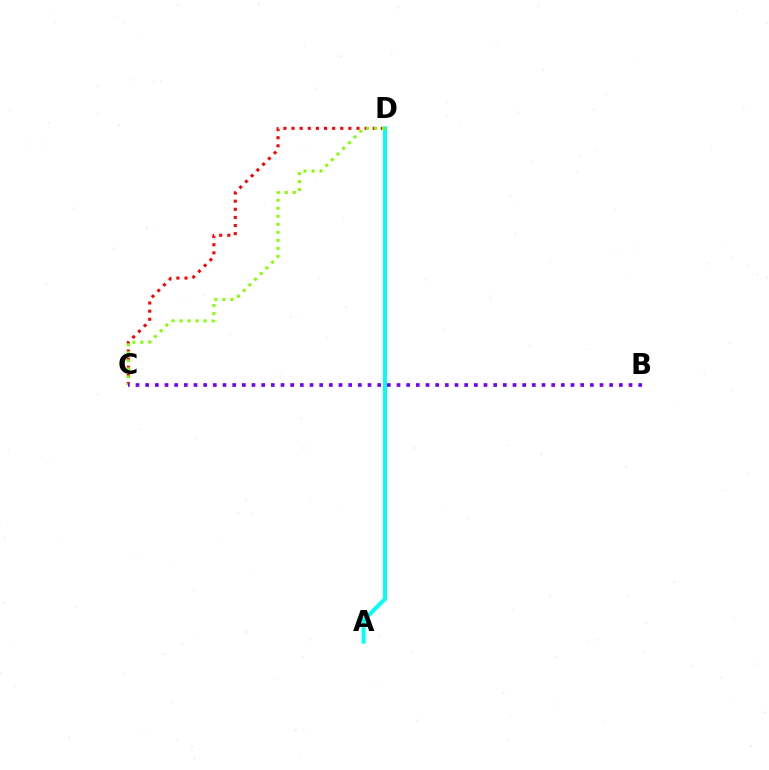{('C', 'D'): [{'color': '#ff0000', 'line_style': 'dotted', 'thickness': 2.21}, {'color': '#84ff00', 'line_style': 'dotted', 'thickness': 2.18}], ('A', 'D'): [{'color': '#00fff6', 'line_style': 'solid', 'thickness': 2.85}], ('B', 'C'): [{'color': '#7200ff', 'line_style': 'dotted', 'thickness': 2.63}]}